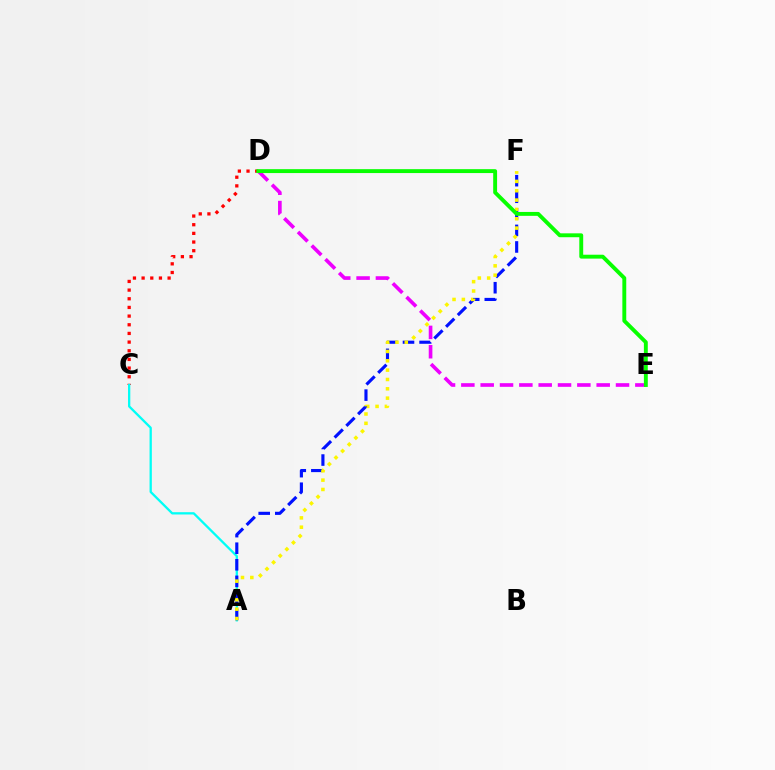{('C', 'D'): [{'color': '#ff0000', 'line_style': 'dotted', 'thickness': 2.35}], ('A', 'C'): [{'color': '#00fff6', 'line_style': 'solid', 'thickness': 1.65}], ('A', 'F'): [{'color': '#0010ff', 'line_style': 'dashed', 'thickness': 2.25}, {'color': '#fcf500', 'line_style': 'dotted', 'thickness': 2.54}], ('D', 'E'): [{'color': '#ee00ff', 'line_style': 'dashed', 'thickness': 2.63}, {'color': '#08ff00', 'line_style': 'solid', 'thickness': 2.8}]}